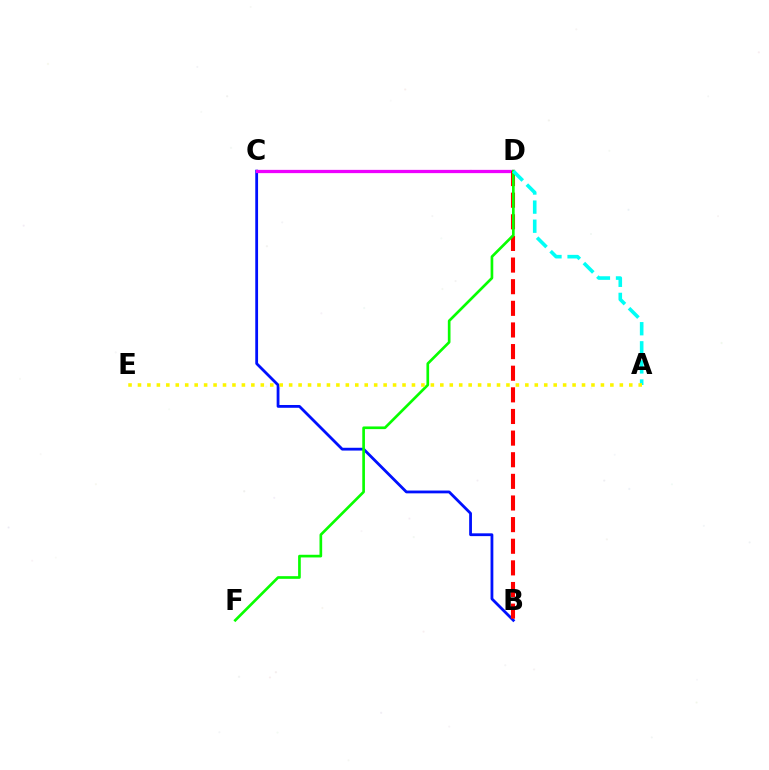{('B', 'C'): [{'color': '#0010ff', 'line_style': 'solid', 'thickness': 2.01}], ('C', 'D'): [{'color': '#ee00ff', 'line_style': 'solid', 'thickness': 2.35}], ('B', 'D'): [{'color': '#ff0000', 'line_style': 'dashed', 'thickness': 2.94}], ('D', 'F'): [{'color': '#08ff00', 'line_style': 'solid', 'thickness': 1.92}], ('A', 'D'): [{'color': '#00fff6', 'line_style': 'dashed', 'thickness': 2.59}], ('A', 'E'): [{'color': '#fcf500', 'line_style': 'dotted', 'thickness': 2.57}]}